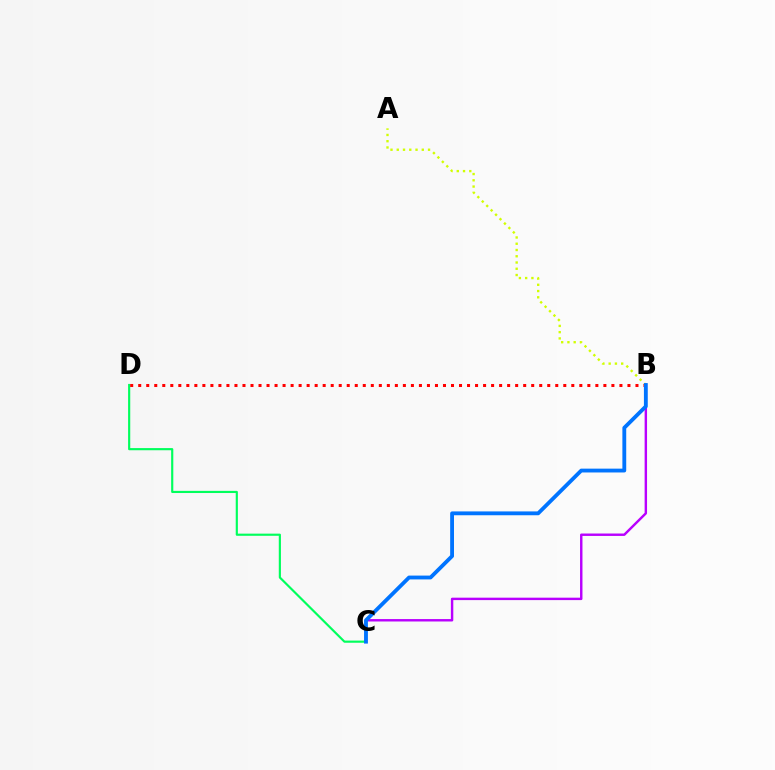{('A', 'B'): [{'color': '#d1ff00', 'line_style': 'dotted', 'thickness': 1.7}], ('C', 'D'): [{'color': '#00ff5c', 'line_style': 'solid', 'thickness': 1.56}], ('B', 'D'): [{'color': '#ff0000', 'line_style': 'dotted', 'thickness': 2.18}], ('B', 'C'): [{'color': '#b900ff', 'line_style': 'solid', 'thickness': 1.74}, {'color': '#0074ff', 'line_style': 'solid', 'thickness': 2.76}]}